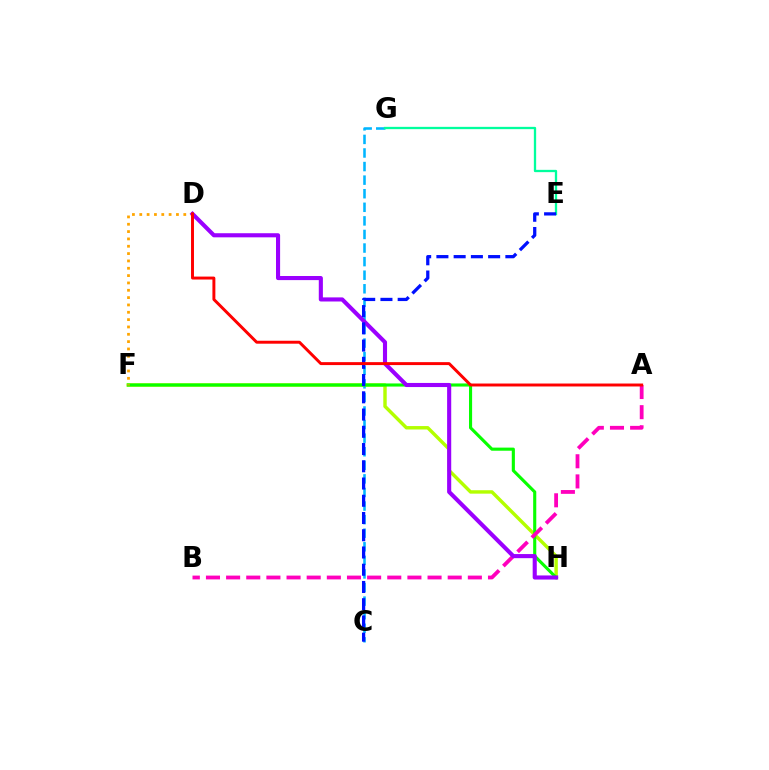{('F', 'H'): [{'color': '#b3ff00', 'line_style': 'solid', 'thickness': 2.47}, {'color': '#08ff00', 'line_style': 'solid', 'thickness': 2.24}], ('C', 'G'): [{'color': '#00b5ff', 'line_style': 'dashed', 'thickness': 1.84}], ('D', 'F'): [{'color': '#ffa500', 'line_style': 'dotted', 'thickness': 1.99}], ('A', 'B'): [{'color': '#ff00bd', 'line_style': 'dashed', 'thickness': 2.74}], ('E', 'G'): [{'color': '#00ff9d', 'line_style': 'solid', 'thickness': 1.66}], ('D', 'H'): [{'color': '#9b00ff', 'line_style': 'solid', 'thickness': 2.95}], ('C', 'E'): [{'color': '#0010ff', 'line_style': 'dashed', 'thickness': 2.34}], ('A', 'D'): [{'color': '#ff0000', 'line_style': 'solid', 'thickness': 2.12}]}